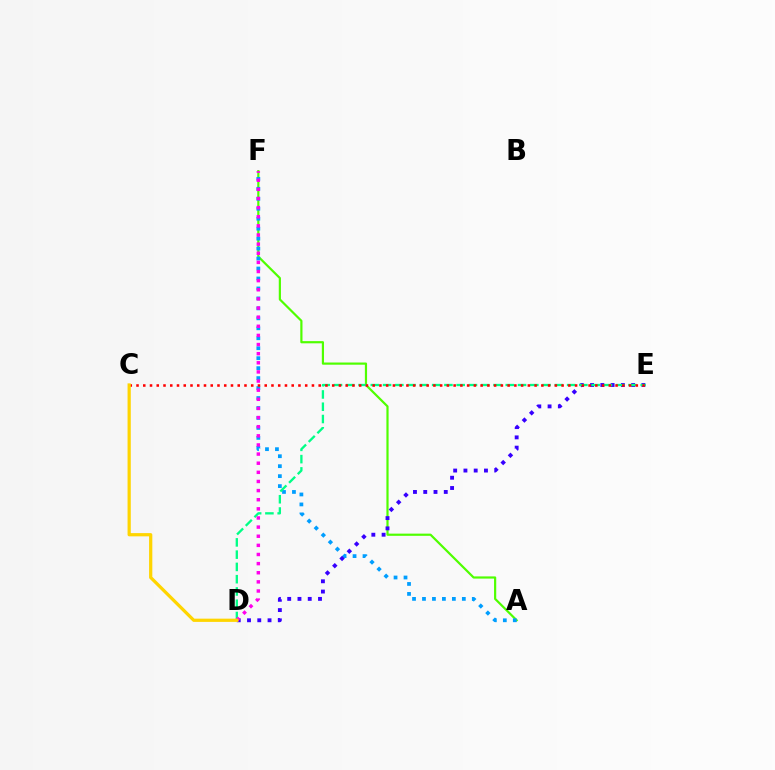{('A', 'F'): [{'color': '#4fff00', 'line_style': 'solid', 'thickness': 1.58}, {'color': '#009eff', 'line_style': 'dotted', 'thickness': 2.71}], ('D', 'E'): [{'color': '#3700ff', 'line_style': 'dotted', 'thickness': 2.79}, {'color': '#00ff86', 'line_style': 'dashed', 'thickness': 1.67}], ('C', 'E'): [{'color': '#ff0000', 'line_style': 'dotted', 'thickness': 1.83}], ('D', 'F'): [{'color': '#ff00ed', 'line_style': 'dotted', 'thickness': 2.48}], ('C', 'D'): [{'color': '#ffd500', 'line_style': 'solid', 'thickness': 2.33}]}